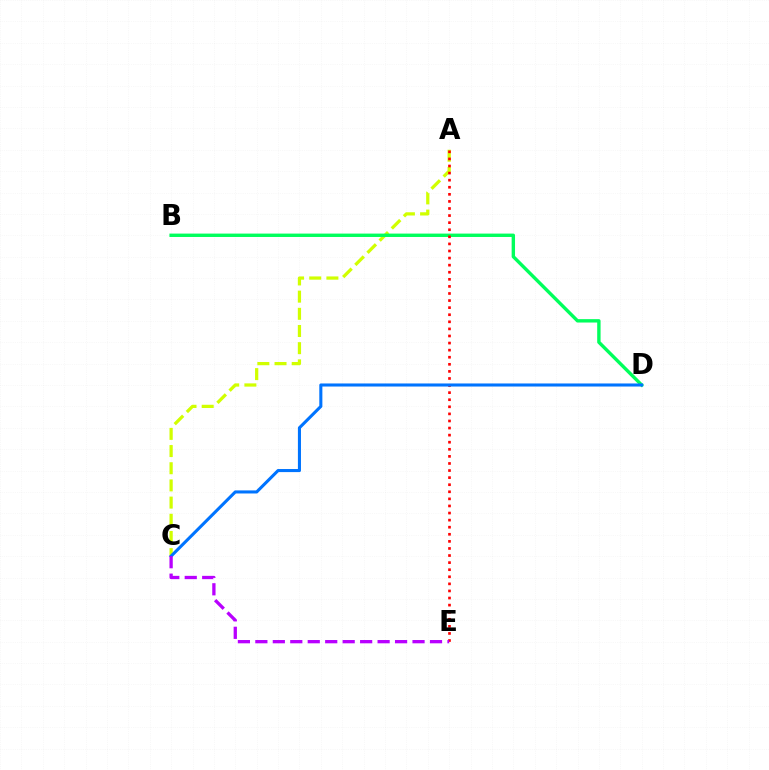{('A', 'C'): [{'color': '#d1ff00', 'line_style': 'dashed', 'thickness': 2.33}], ('B', 'D'): [{'color': '#00ff5c', 'line_style': 'solid', 'thickness': 2.44}], ('A', 'E'): [{'color': '#ff0000', 'line_style': 'dotted', 'thickness': 1.92}], ('C', 'D'): [{'color': '#0074ff', 'line_style': 'solid', 'thickness': 2.21}], ('C', 'E'): [{'color': '#b900ff', 'line_style': 'dashed', 'thickness': 2.37}]}